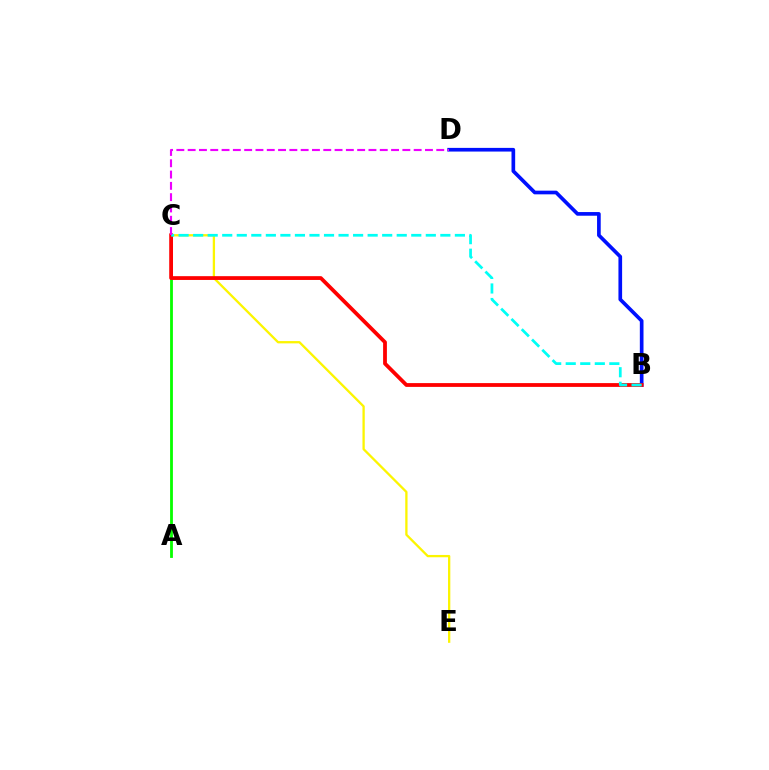{('B', 'D'): [{'color': '#0010ff', 'line_style': 'solid', 'thickness': 2.64}], ('A', 'C'): [{'color': '#08ff00', 'line_style': 'solid', 'thickness': 2.02}], ('C', 'E'): [{'color': '#fcf500', 'line_style': 'solid', 'thickness': 1.65}], ('B', 'C'): [{'color': '#ff0000', 'line_style': 'solid', 'thickness': 2.73}, {'color': '#00fff6', 'line_style': 'dashed', 'thickness': 1.98}], ('C', 'D'): [{'color': '#ee00ff', 'line_style': 'dashed', 'thickness': 1.54}]}